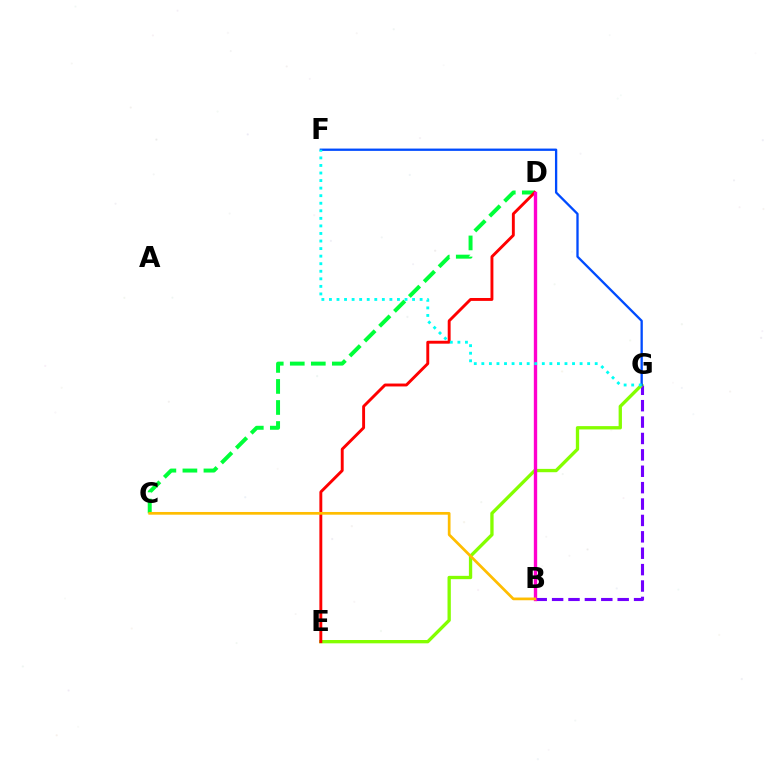{('B', 'G'): [{'color': '#7200ff', 'line_style': 'dashed', 'thickness': 2.23}], ('E', 'G'): [{'color': '#84ff00', 'line_style': 'solid', 'thickness': 2.39}], ('C', 'D'): [{'color': '#00ff39', 'line_style': 'dashed', 'thickness': 2.86}], ('D', 'E'): [{'color': '#ff0000', 'line_style': 'solid', 'thickness': 2.09}], ('B', 'D'): [{'color': '#ff00cf', 'line_style': 'solid', 'thickness': 2.42}], ('F', 'G'): [{'color': '#004bff', 'line_style': 'solid', 'thickness': 1.66}, {'color': '#00fff6', 'line_style': 'dotted', 'thickness': 2.05}], ('B', 'C'): [{'color': '#ffbd00', 'line_style': 'solid', 'thickness': 1.95}]}